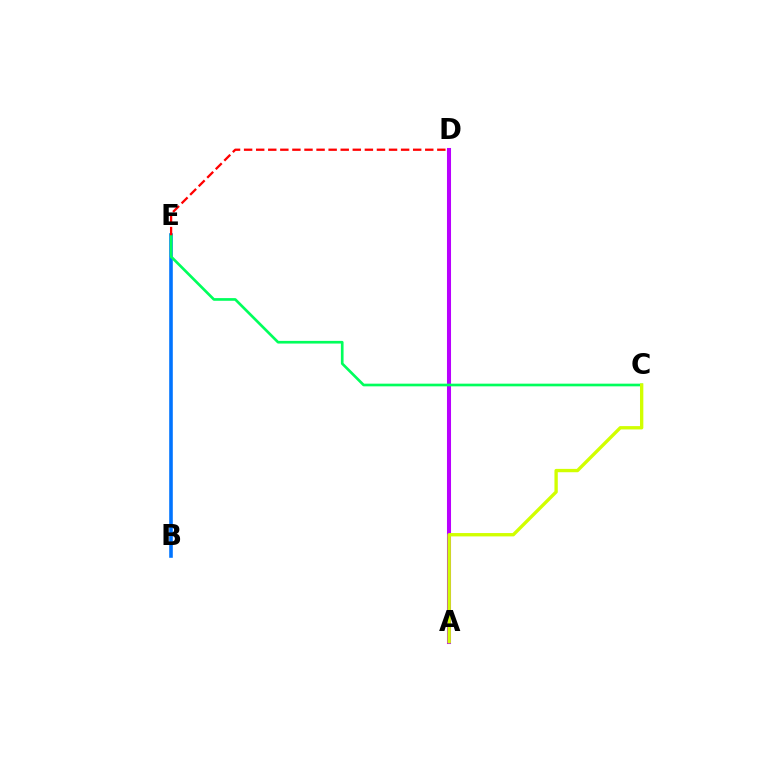{('A', 'D'): [{'color': '#b900ff', 'line_style': 'solid', 'thickness': 2.92}], ('B', 'E'): [{'color': '#0074ff', 'line_style': 'solid', 'thickness': 2.59}], ('C', 'E'): [{'color': '#00ff5c', 'line_style': 'solid', 'thickness': 1.92}], ('D', 'E'): [{'color': '#ff0000', 'line_style': 'dashed', 'thickness': 1.64}], ('A', 'C'): [{'color': '#d1ff00', 'line_style': 'solid', 'thickness': 2.41}]}